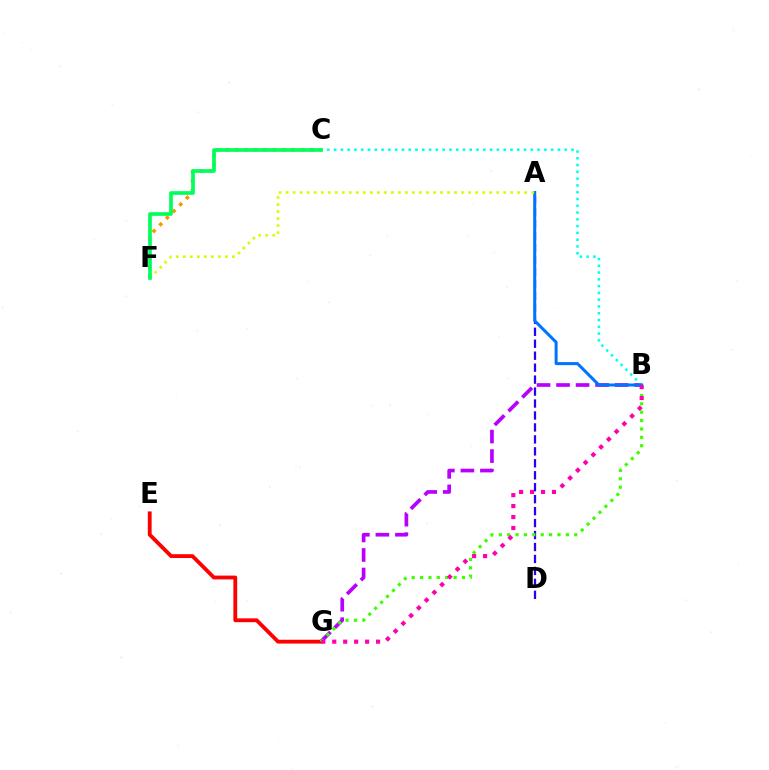{('E', 'G'): [{'color': '#ff0000', 'line_style': 'solid', 'thickness': 2.75}], ('B', 'G'): [{'color': '#b900ff', 'line_style': 'dashed', 'thickness': 2.65}, {'color': '#3dff00', 'line_style': 'dotted', 'thickness': 2.28}, {'color': '#ff00ac', 'line_style': 'dotted', 'thickness': 2.98}], ('A', 'D'): [{'color': '#2500ff', 'line_style': 'dashed', 'thickness': 1.62}], ('C', 'F'): [{'color': '#ff9400', 'line_style': 'dotted', 'thickness': 2.56}, {'color': '#00ff5c', 'line_style': 'solid', 'thickness': 2.65}], ('B', 'C'): [{'color': '#00fff6', 'line_style': 'dotted', 'thickness': 1.84}], ('A', 'B'): [{'color': '#0074ff', 'line_style': 'solid', 'thickness': 2.17}], ('A', 'F'): [{'color': '#d1ff00', 'line_style': 'dotted', 'thickness': 1.91}]}